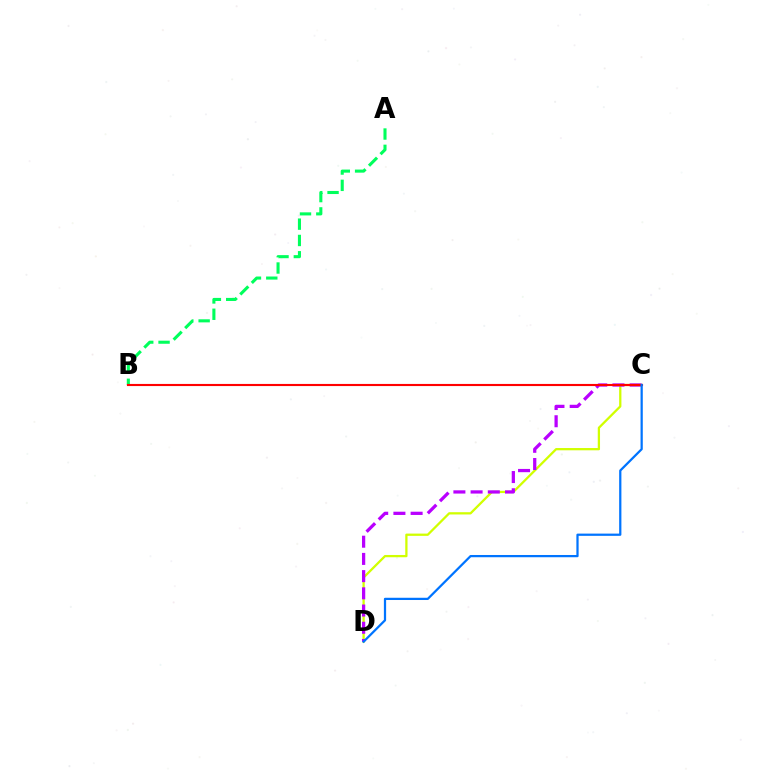{('C', 'D'): [{'color': '#d1ff00', 'line_style': 'solid', 'thickness': 1.64}, {'color': '#b900ff', 'line_style': 'dashed', 'thickness': 2.34}, {'color': '#0074ff', 'line_style': 'solid', 'thickness': 1.61}], ('A', 'B'): [{'color': '#00ff5c', 'line_style': 'dashed', 'thickness': 2.22}], ('B', 'C'): [{'color': '#ff0000', 'line_style': 'solid', 'thickness': 1.53}]}